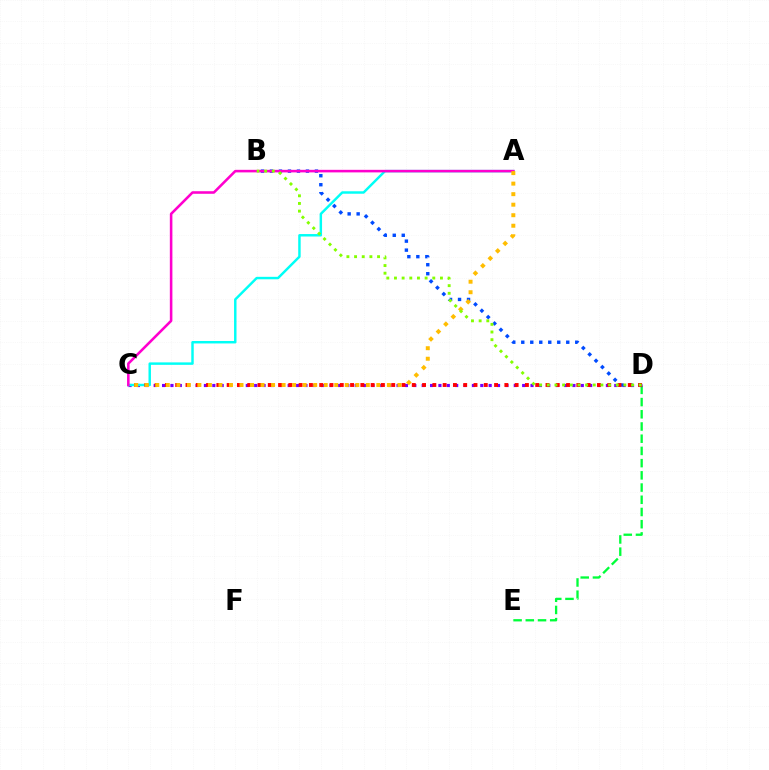{('D', 'E'): [{'color': '#00ff39', 'line_style': 'dashed', 'thickness': 1.66}], ('C', 'D'): [{'color': '#7200ff', 'line_style': 'dotted', 'thickness': 2.28}, {'color': '#ff0000', 'line_style': 'dotted', 'thickness': 2.79}], ('A', 'C'): [{'color': '#00fff6', 'line_style': 'solid', 'thickness': 1.77}, {'color': '#ff00cf', 'line_style': 'solid', 'thickness': 1.85}, {'color': '#ffbd00', 'line_style': 'dotted', 'thickness': 2.86}], ('B', 'D'): [{'color': '#004bff', 'line_style': 'dotted', 'thickness': 2.44}, {'color': '#84ff00', 'line_style': 'dotted', 'thickness': 2.08}]}